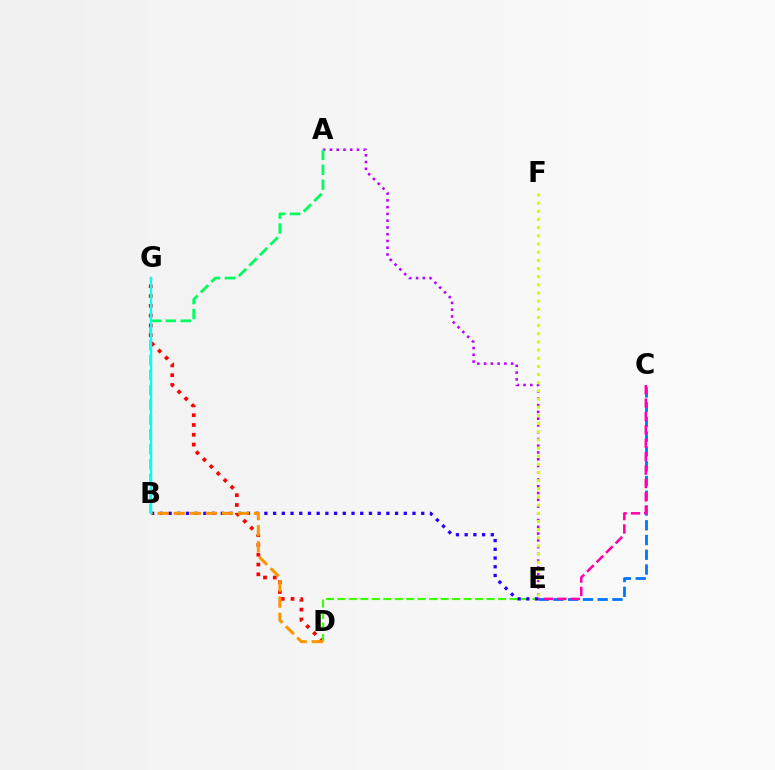{('A', 'E'): [{'color': '#b900ff', 'line_style': 'dotted', 'thickness': 1.84}], ('C', 'E'): [{'color': '#0074ff', 'line_style': 'dashed', 'thickness': 2.0}, {'color': '#ff00ac', 'line_style': 'dashed', 'thickness': 1.82}], ('A', 'B'): [{'color': '#00ff5c', 'line_style': 'dashed', 'thickness': 2.02}], ('D', 'G'): [{'color': '#ff0000', 'line_style': 'dotted', 'thickness': 2.66}], ('D', 'E'): [{'color': '#3dff00', 'line_style': 'dashed', 'thickness': 1.56}], ('B', 'E'): [{'color': '#2500ff', 'line_style': 'dotted', 'thickness': 2.37}], ('B', 'D'): [{'color': '#ff9400', 'line_style': 'dashed', 'thickness': 2.19}], ('B', 'G'): [{'color': '#00fff6', 'line_style': 'solid', 'thickness': 1.63}], ('E', 'F'): [{'color': '#d1ff00', 'line_style': 'dotted', 'thickness': 2.22}]}